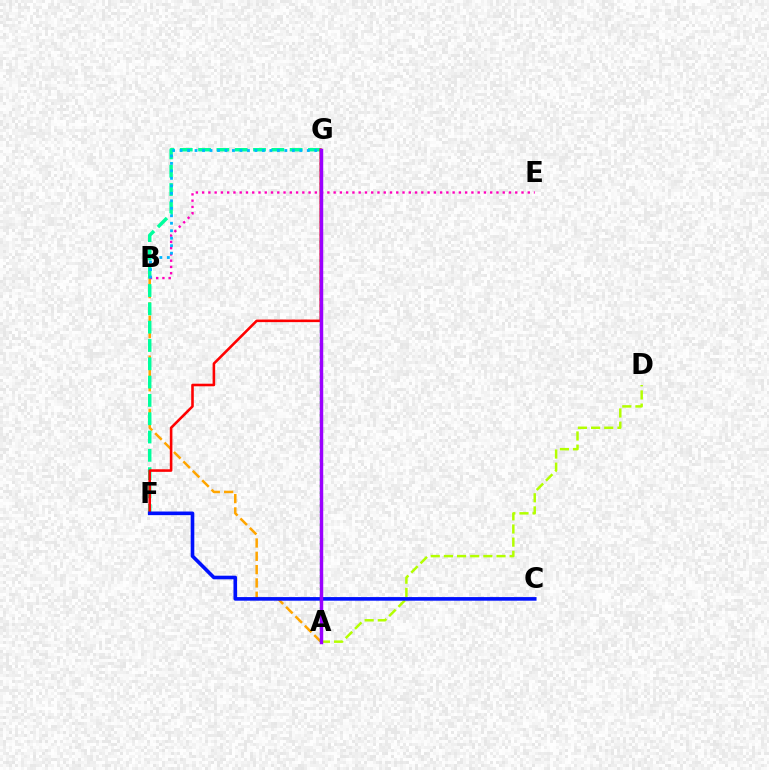{('A', 'B'): [{'color': '#ffa500', 'line_style': 'dashed', 'thickness': 1.81}], ('F', 'G'): [{'color': '#00ff9d', 'line_style': 'dashed', 'thickness': 2.49}, {'color': '#ff0000', 'line_style': 'solid', 'thickness': 1.86}], ('B', 'E'): [{'color': '#ff00bd', 'line_style': 'dotted', 'thickness': 1.7}], ('A', 'G'): [{'color': '#08ff00', 'line_style': 'dotted', 'thickness': 1.75}, {'color': '#9b00ff', 'line_style': 'solid', 'thickness': 2.49}], ('A', 'D'): [{'color': '#b3ff00', 'line_style': 'dashed', 'thickness': 1.79}], ('B', 'G'): [{'color': '#00b5ff', 'line_style': 'dotted', 'thickness': 2.03}], ('C', 'F'): [{'color': '#0010ff', 'line_style': 'solid', 'thickness': 2.6}]}